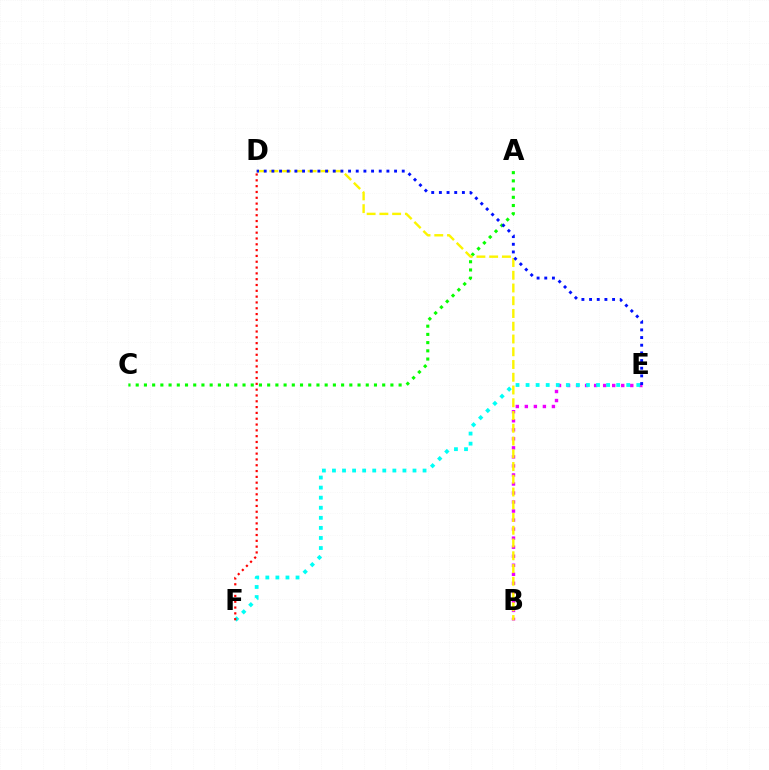{('B', 'E'): [{'color': '#ee00ff', 'line_style': 'dotted', 'thickness': 2.45}], ('A', 'C'): [{'color': '#08ff00', 'line_style': 'dotted', 'thickness': 2.23}], ('E', 'F'): [{'color': '#00fff6', 'line_style': 'dotted', 'thickness': 2.73}], ('B', 'D'): [{'color': '#fcf500', 'line_style': 'dashed', 'thickness': 1.73}], ('D', 'E'): [{'color': '#0010ff', 'line_style': 'dotted', 'thickness': 2.08}], ('D', 'F'): [{'color': '#ff0000', 'line_style': 'dotted', 'thickness': 1.58}]}